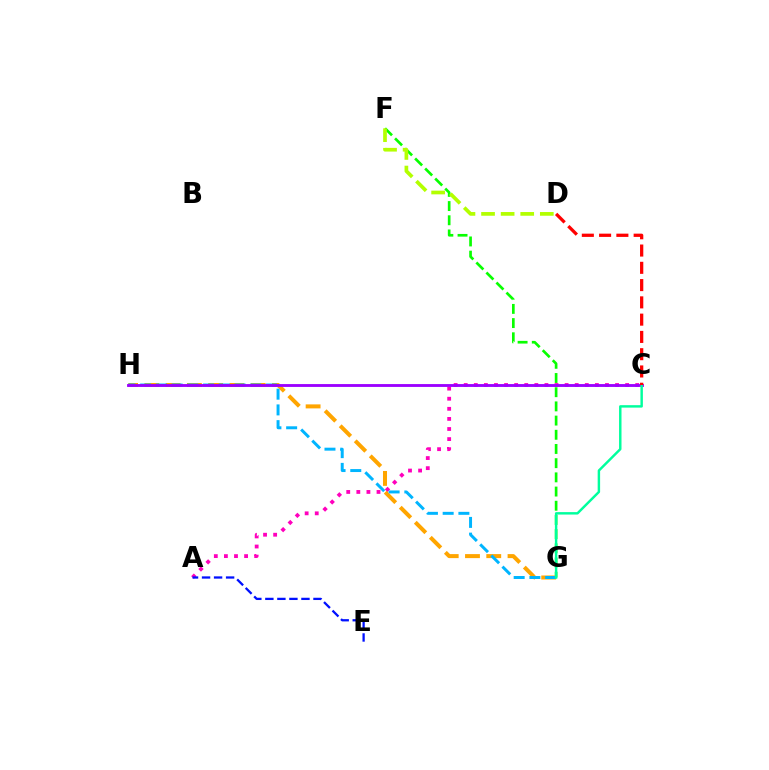{('F', 'G'): [{'color': '#08ff00', 'line_style': 'dashed', 'thickness': 1.93}], ('A', 'C'): [{'color': '#ff00bd', 'line_style': 'dotted', 'thickness': 2.74}], ('G', 'H'): [{'color': '#ffa500', 'line_style': 'dashed', 'thickness': 2.89}, {'color': '#00b5ff', 'line_style': 'dashed', 'thickness': 2.14}], ('C', 'H'): [{'color': '#9b00ff', 'line_style': 'solid', 'thickness': 2.05}], ('C', 'G'): [{'color': '#00ff9d', 'line_style': 'solid', 'thickness': 1.76}], ('D', 'F'): [{'color': '#b3ff00', 'line_style': 'dashed', 'thickness': 2.66}], ('A', 'E'): [{'color': '#0010ff', 'line_style': 'dashed', 'thickness': 1.63}], ('C', 'D'): [{'color': '#ff0000', 'line_style': 'dashed', 'thickness': 2.35}]}